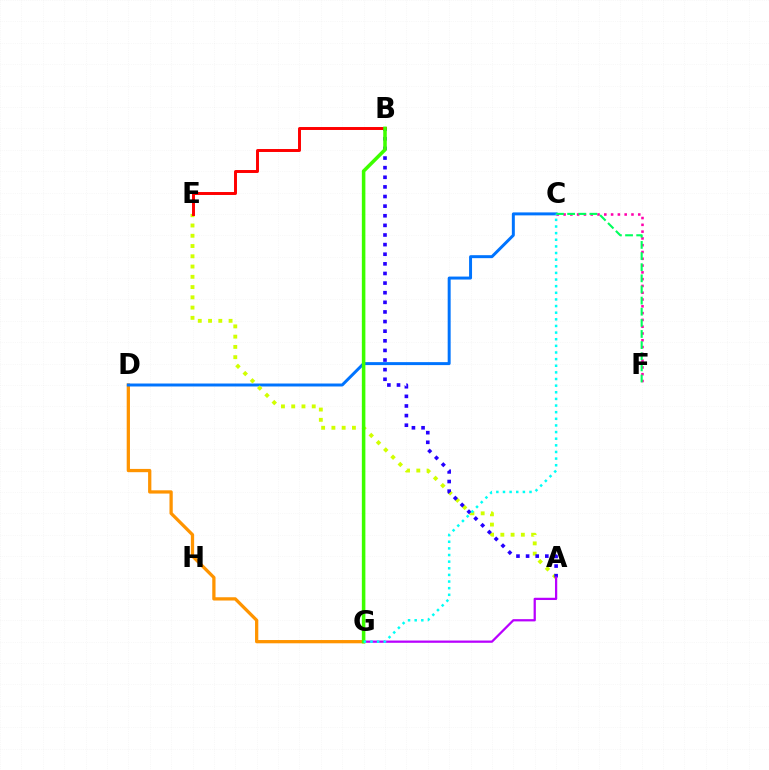{('D', 'G'): [{'color': '#ff9400', 'line_style': 'solid', 'thickness': 2.35}], ('C', 'F'): [{'color': '#ff00ac', 'line_style': 'dotted', 'thickness': 1.84}, {'color': '#00ff5c', 'line_style': 'dashed', 'thickness': 1.51}], ('C', 'D'): [{'color': '#0074ff', 'line_style': 'solid', 'thickness': 2.14}], ('A', 'E'): [{'color': '#d1ff00', 'line_style': 'dotted', 'thickness': 2.79}], ('A', 'B'): [{'color': '#2500ff', 'line_style': 'dotted', 'thickness': 2.61}], ('B', 'E'): [{'color': '#ff0000', 'line_style': 'solid', 'thickness': 2.13}], ('A', 'G'): [{'color': '#b900ff', 'line_style': 'solid', 'thickness': 1.62}], ('B', 'G'): [{'color': '#3dff00', 'line_style': 'solid', 'thickness': 2.55}], ('C', 'G'): [{'color': '#00fff6', 'line_style': 'dotted', 'thickness': 1.8}]}